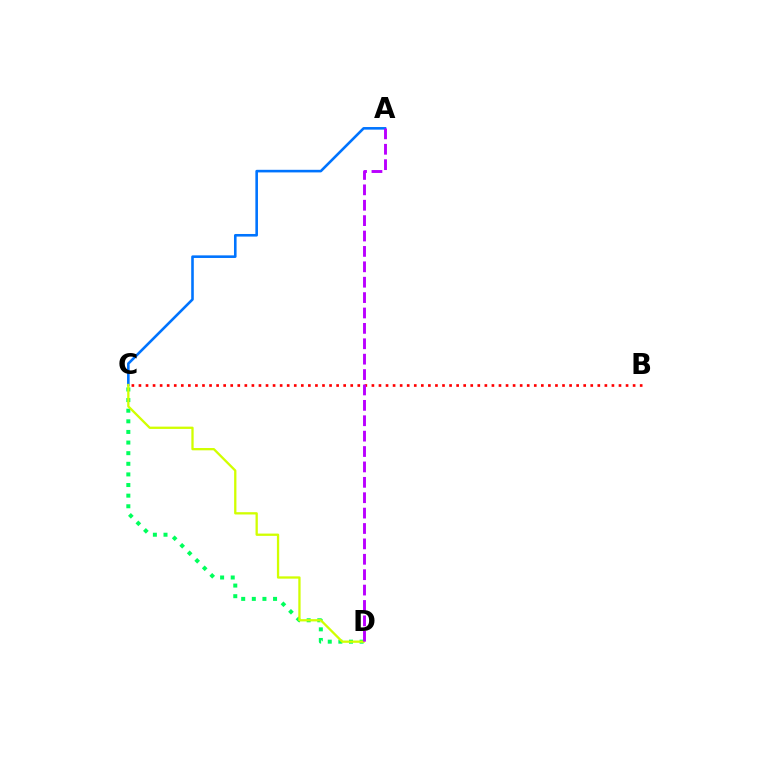{('A', 'C'): [{'color': '#0074ff', 'line_style': 'solid', 'thickness': 1.87}], ('C', 'D'): [{'color': '#00ff5c', 'line_style': 'dotted', 'thickness': 2.89}, {'color': '#d1ff00', 'line_style': 'solid', 'thickness': 1.65}], ('B', 'C'): [{'color': '#ff0000', 'line_style': 'dotted', 'thickness': 1.92}], ('A', 'D'): [{'color': '#b900ff', 'line_style': 'dashed', 'thickness': 2.09}]}